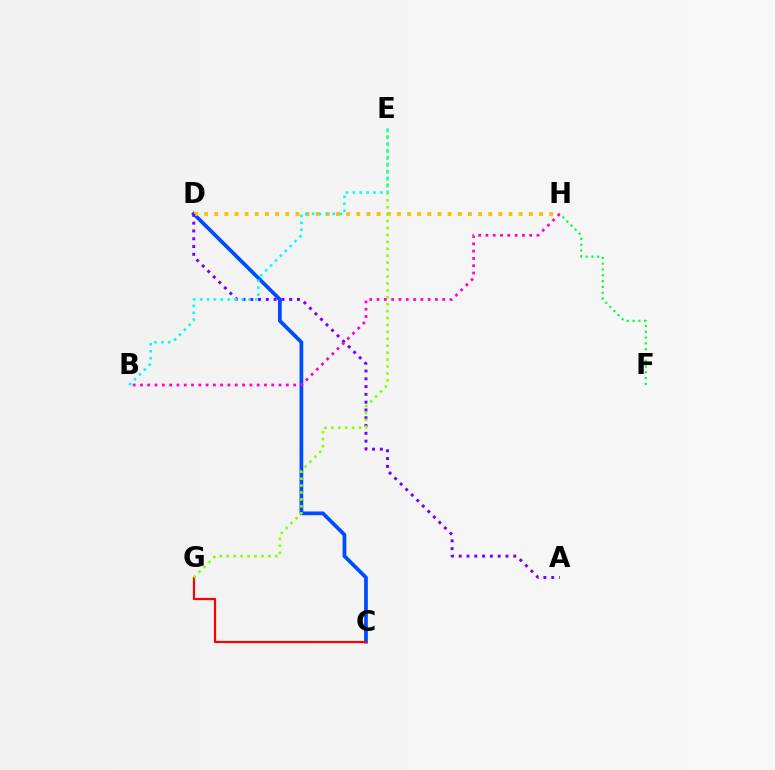{('F', 'H'): [{'color': '#00ff39', 'line_style': 'dotted', 'thickness': 1.57}], ('C', 'D'): [{'color': '#004bff', 'line_style': 'solid', 'thickness': 2.7}], ('D', 'H'): [{'color': '#ffbd00', 'line_style': 'dotted', 'thickness': 2.76}], ('C', 'G'): [{'color': '#ff0000', 'line_style': 'solid', 'thickness': 1.59}], ('A', 'D'): [{'color': '#7200ff', 'line_style': 'dotted', 'thickness': 2.12}], ('E', 'G'): [{'color': '#84ff00', 'line_style': 'dotted', 'thickness': 1.88}], ('B', 'H'): [{'color': '#ff00cf', 'line_style': 'dotted', 'thickness': 1.98}], ('B', 'E'): [{'color': '#00fff6', 'line_style': 'dotted', 'thickness': 1.87}]}